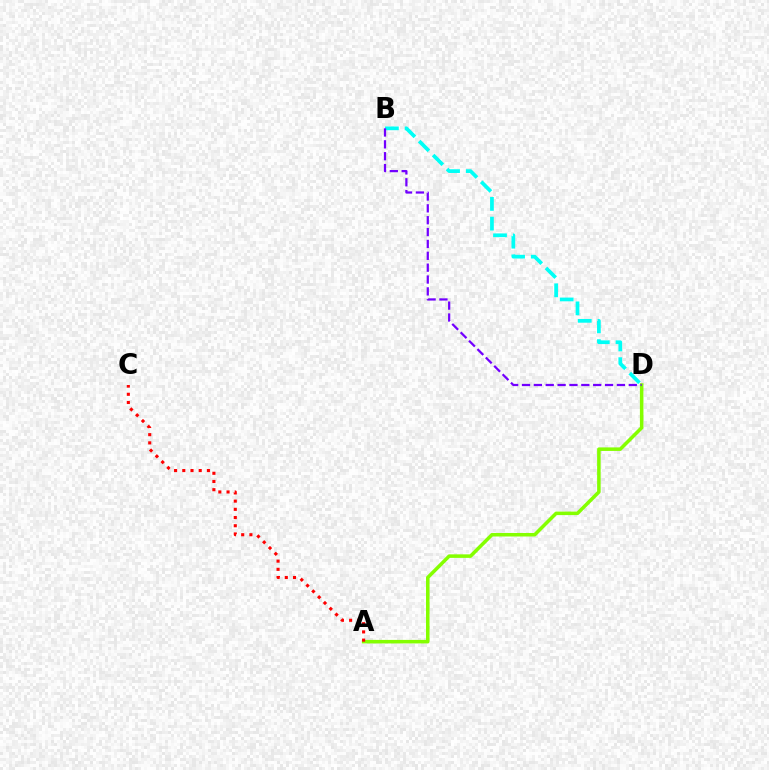{('B', 'D'): [{'color': '#00fff6', 'line_style': 'dashed', 'thickness': 2.68}, {'color': '#7200ff', 'line_style': 'dashed', 'thickness': 1.61}], ('A', 'D'): [{'color': '#84ff00', 'line_style': 'solid', 'thickness': 2.54}], ('A', 'C'): [{'color': '#ff0000', 'line_style': 'dotted', 'thickness': 2.23}]}